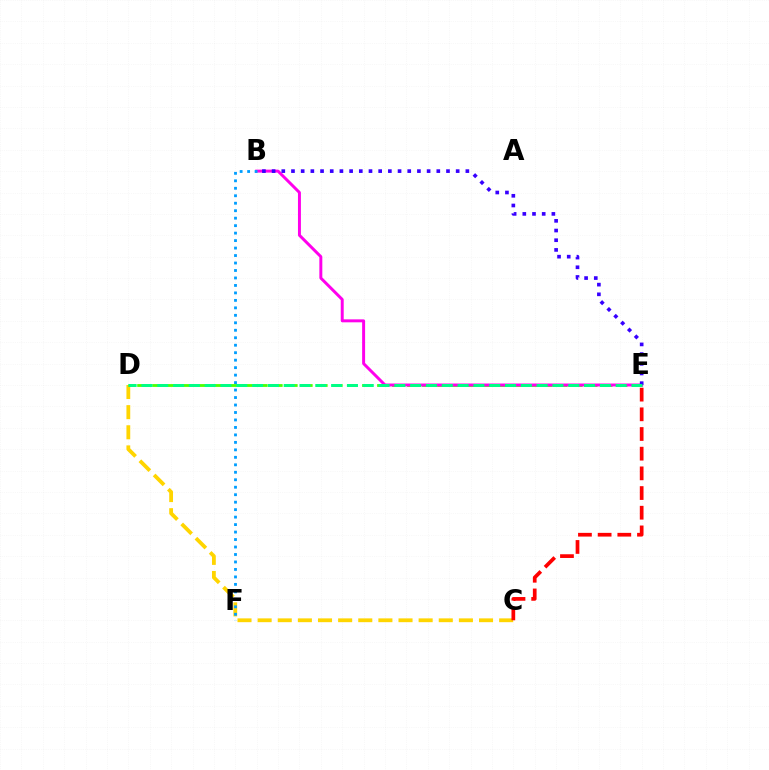{('C', 'D'): [{'color': '#ffd500', 'line_style': 'dashed', 'thickness': 2.73}], ('C', 'E'): [{'color': '#ff0000', 'line_style': 'dashed', 'thickness': 2.67}], ('D', 'E'): [{'color': '#4fff00', 'line_style': 'dashed', 'thickness': 2.04}, {'color': '#00ff86', 'line_style': 'dashed', 'thickness': 2.15}], ('B', 'E'): [{'color': '#ff00ed', 'line_style': 'solid', 'thickness': 2.13}, {'color': '#3700ff', 'line_style': 'dotted', 'thickness': 2.63}], ('B', 'F'): [{'color': '#009eff', 'line_style': 'dotted', 'thickness': 2.03}]}